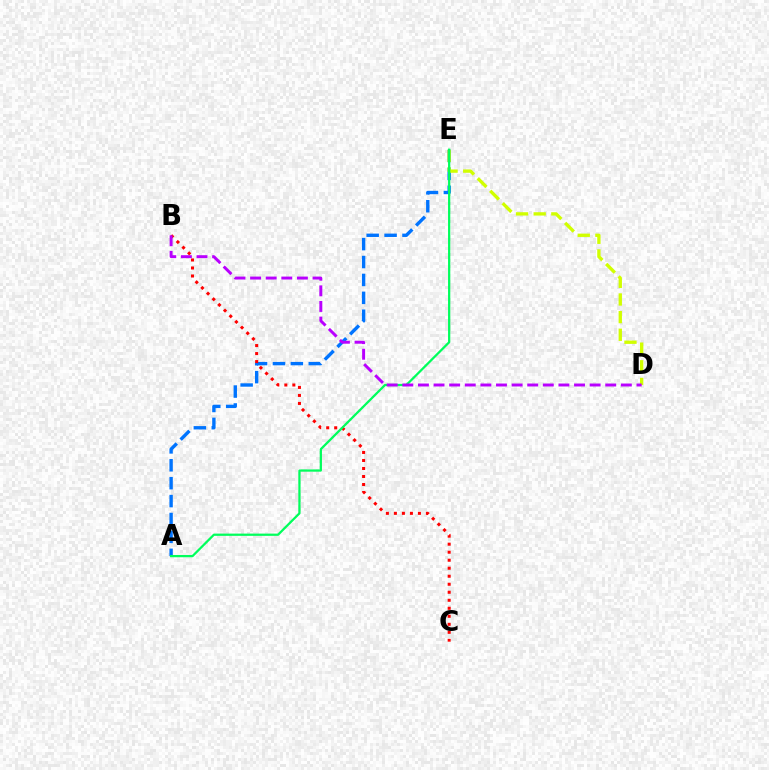{('A', 'E'): [{'color': '#0074ff', 'line_style': 'dashed', 'thickness': 2.43}, {'color': '#00ff5c', 'line_style': 'solid', 'thickness': 1.62}], ('B', 'C'): [{'color': '#ff0000', 'line_style': 'dotted', 'thickness': 2.18}], ('D', 'E'): [{'color': '#d1ff00', 'line_style': 'dashed', 'thickness': 2.4}], ('B', 'D'): [{'color': '#b900ff', 'line_style': 'dashed', 'thickness': 2.12}]}